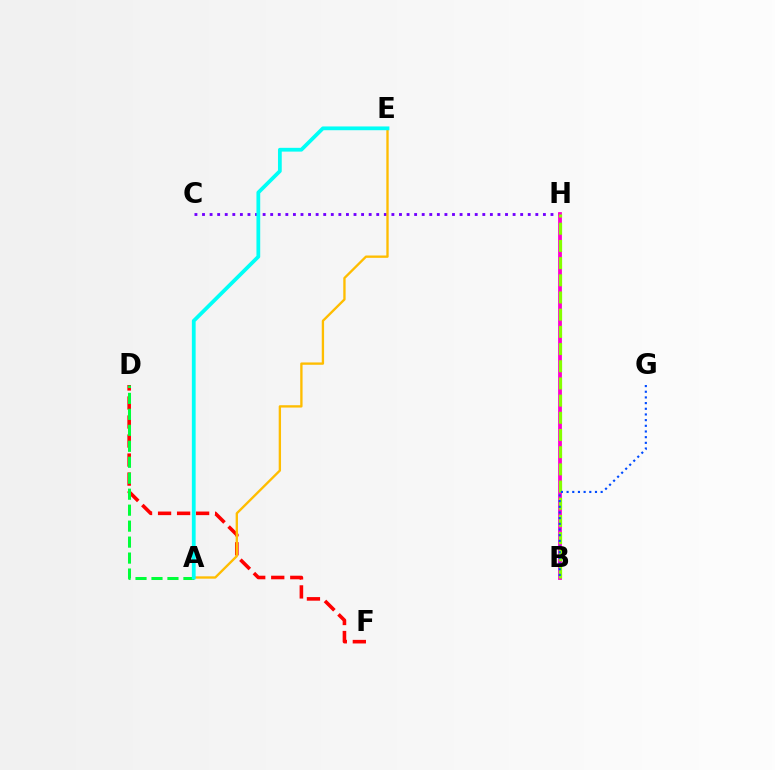{('C', 'H'): [{'color': '#7200ff', 'line_style': 'dotted', 'thickness': 2.06}], ('D', 'F'): [{'color': '#ff0000', 'line_style': 'dashed', 'thickness': 2.58}], ('B', 'H'): [{'color': '#ff00cf', 'line_style': 'solid', 'thickness': 2.74}, {'color': '#84ff00', 'line_style': 'dashed', 'thickness': 2.34}], ('A', 'D'): [{'color': '#00ff39', 'line_style': 'dashed', 'thickness': 2.17}], ('A', 'E'): [{'color': '#ffbd00', 'line_style': 'solid', 'thickness': 1.69}, {'color': '#00fff6', 'line_style': 'solid', 'thickness': 2.72}], ('B', 'G'): [{'color': '#004bff', 'line_style': 'dotted', 'thickness': 1.54}]}